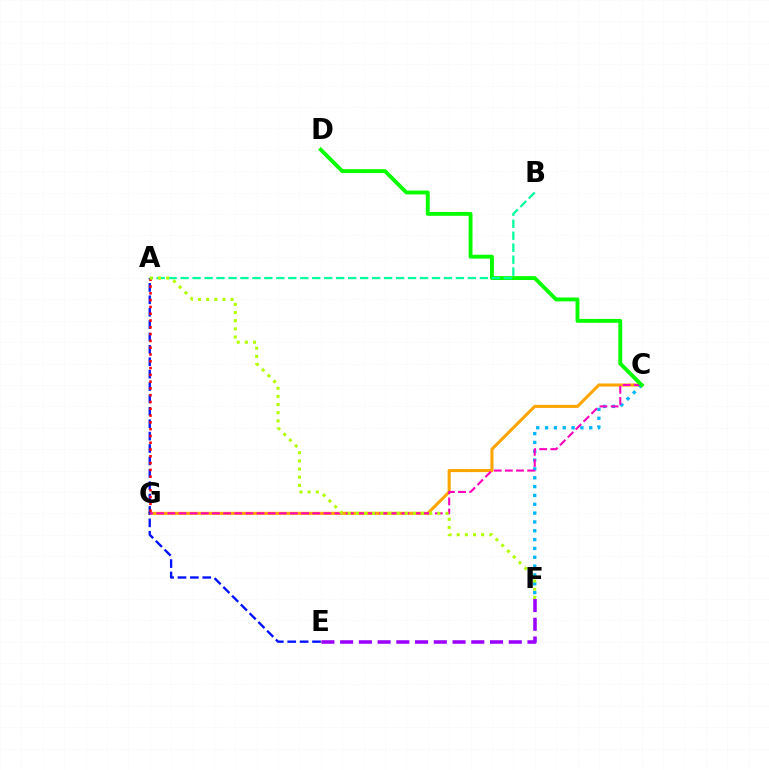{('C', 'G'): [{'color': '#ffa500', 'line_style': 'solid', 'thickness': 2.21}, {'color': '#ff00bd', 'line_style': 'dashed', 'thickness': 1.51}], ('A', 'E'): [{'color': '#0010ff', 'line_style': 'dashed', 'thickness': 1.68}], ('E', 'F'): [{'color': '#9b00ff', 'line_style': 'dashed', 'thickness': 2.55}], ('C', 'F'): [{'color': '#00b5ff', 'line_style': 'dotted', 'thickness': 2.4}], ('A', 'G'): [{'color': '#ff0000', 'line_style': 'dotted', 'thickness': 1.84}], ('C', 'D'): [{'color': '#08ff00', 'line_style': 'solid', 'thickness': 2.79}], ('A', 'B'): [{'color': '#00ff9d', 'line_style': 'dashed', 'thickness': 1.63}], ('A', 'F'): [{'color': '#b3ff00', 'line_style': 'dotted', 'thickness': 2.21}]}